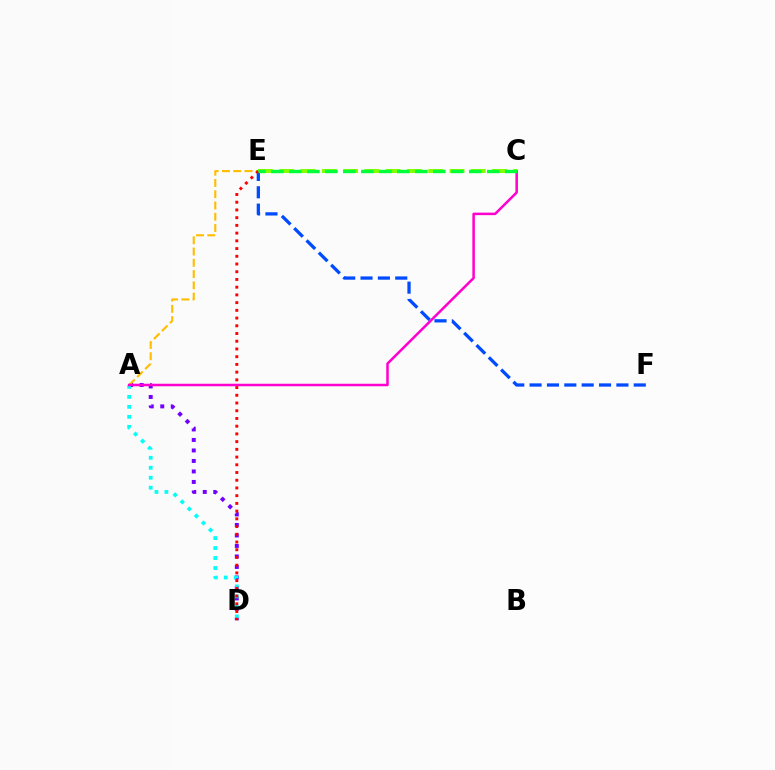{('E', 'F'): [{'color': '#004bff', 'line_style': 'dashed', 'thickness': 2.36}], ('A', 'D'): [{'color': '#7200ff', 'line_style': 'dotted', 'thickness': 2.85}, {'color': '#00fff6', 'line_style': 'dotted', 'thickness': 2.71}], ('A', 'E'): [{'color': '#ffbd00', 'line_style': 'dashed', 'thickness': 1.53}], ('A', 'C'): [{'color': '#ff00cf', 'line_style': 'solid', 'thickness': 1.81}], ('C', 'E'): [{'color': '#84ff00', 'line_style': 'dashed', 'thickness': 2.89}, {'color': '#00ff39', 'line_style': 'dashed', 'thickness': 2.44}], ('D', 'E'): [{'color': '#ff0000', 'line_style': 'dotted', 'thickness': 2.1}]}